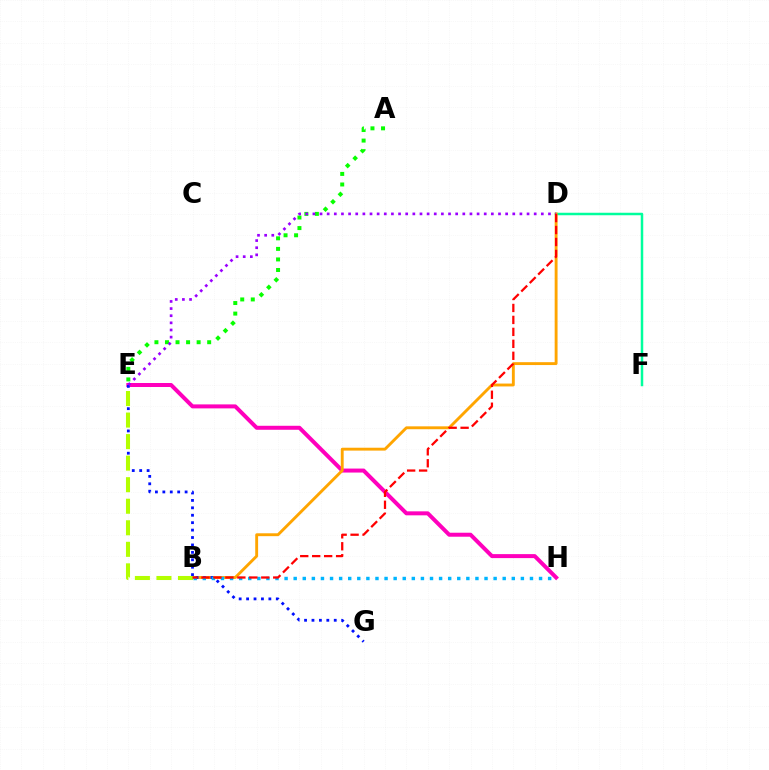{('A', 'E'): [{'color': '#08ff00', 'line_style': 'dotted', 'thickness': 2.87}], ('E', 'H'): [{'color': '#ff00bd', 'line_style': 'solid', 'thickness': 2.87}], ('D', 'F'): [{'color': '#00ff9d', 'line_style': 'solid', 'thickness': 1.79}], ('B', 'D'): [{'color': '#ffa500', 'line_style': 'solid', 'thickness': 2.07}, {'color': '#ff0000', 'line_style': 'dashed', 'thickness': 1.62}], ('E', 'G'): [{'color': '#0010ff', 'line_style': 'dotted', 'thickness': 2.02}], ('B', 'H'): [{'color': '#00b5ff', 'line_style': 'dotted', 'thickness': 2.47}], ('D', 'E'): [{'color': '#9b00ff', 'line_style': 'dotted', 'thickness': 1.94}], ('B', 'E'): [{'color': '#b3ff00', 'line_style': 'dashed', 'thickness': 2.93}]}